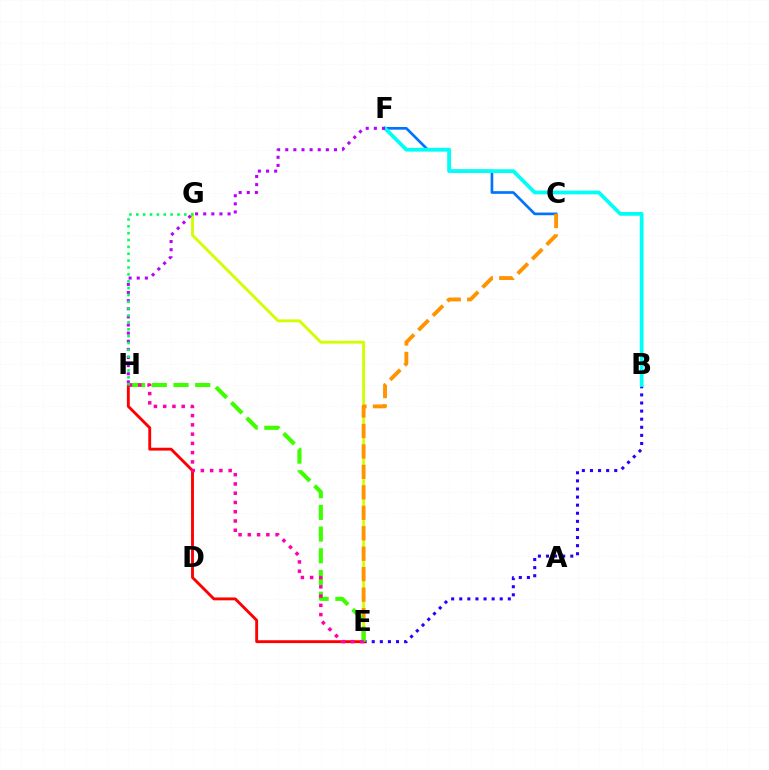{('C', 'F'): [{'color': '#0074ff', 'line_style': 'solid', 'thickness': 1.93}], ('B', 'E'): [{'color': '#2500ff', 'line_style': 'dotted', 'thickness': 2.2}], ('E', 'G'): [{'color': '#d1ff00', 'line_style': 'solid', 'thickness': 2.07}], ('C', 'E'): [{'color': '#ff9400', 'line_style': 'dashed', 'thickness': 2.78}], ('E', 'H'): [{'color': '#ff0000', 'line_style': 'solid', 'thickness': 2.07}, {'color': '#3dff00', 'line_style': 'dashed', 'thickness': 2.95}, {'color': '#ff00ac', 'line_style': 'dotted', 'thickness': 2.52}], ('B', 'F'): [{'color': '#00fff6', 'line_style': 'solid', 'thickness': 2.7}], ('F', 'H'): [{'color': '#b900ff', 'line_style': 'dotted', 'thickness': 2.21}], ('G', 'H'): [{'color': '#00ff5c', 'line_style': 'dotted', 'thickness': 1.86}]}